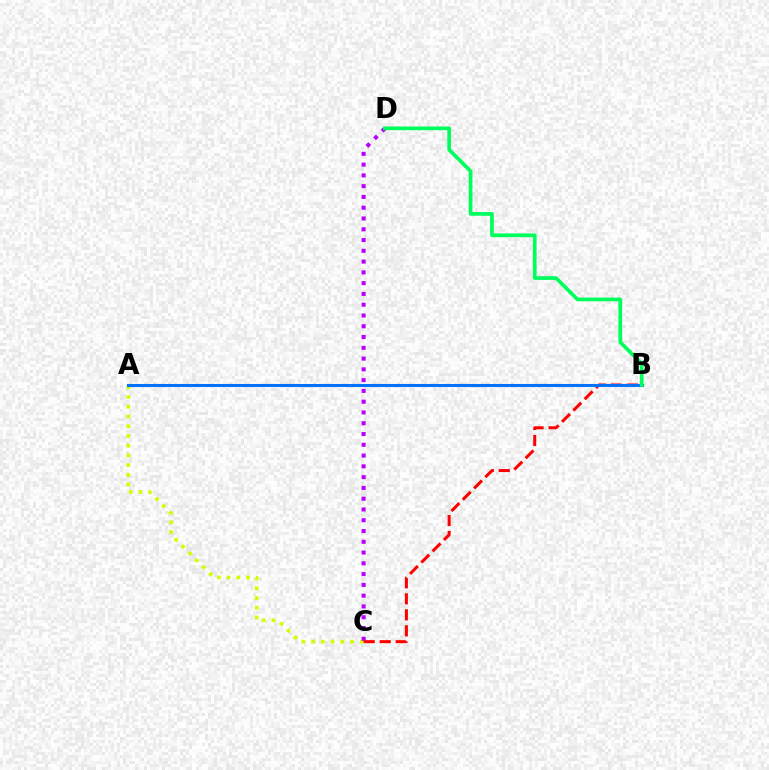{('A', 'C'): [{'color': '#d1ff00', 'line_style': 'dotted', 'thickness': 2.64}], ('C', 'D'): [{'color': '#b900ff', 'line_style': 'dotted', 'thickness': 2.93}], ('B', 'C'): [{'color': '#ff0000', 'line_style': 'dashed', 'thickness': 2.17}], ('A', 'B'): [{'color': '#0074ff', 'line_style': 'solid', 'thickness': 2.21}], ('B', 'D'): [{'color': '#00ff5c', 'line_style': 'solid', 'thickness': 2.68}]}